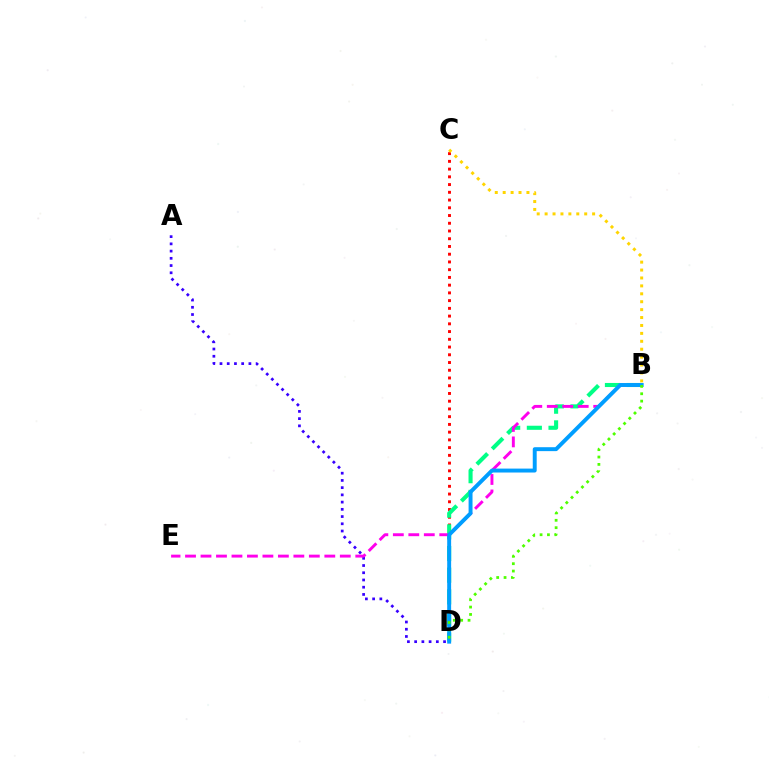{('C', 'D'): [{'color': '#ff0000', 'line_style': 'dotted', 'thickness': 2.1}], ('B', 'C'): [{'color': '#ffd500', 'line_style': 'dotted', 'thickness': 2.15}], ('B', 'D'): [{'color': '#00ff86', 'line_style': 'dashed', 'thickness': 2.94}, {'color': '#009eff', 'line_style': 'solid', 'thickness': 2.83}, {'color': '#4fff00', 'line_style': 'dotted', 'thickness': 2.0}], ('A', 'D'): [{'color': '#3700ff', 'line_style': 'dotted', 'thickness': 1.96}], ('B', 'E'): [{'color': '#ff00ed', 'line_style': 'dashed', 'thickness': 2.1}]}